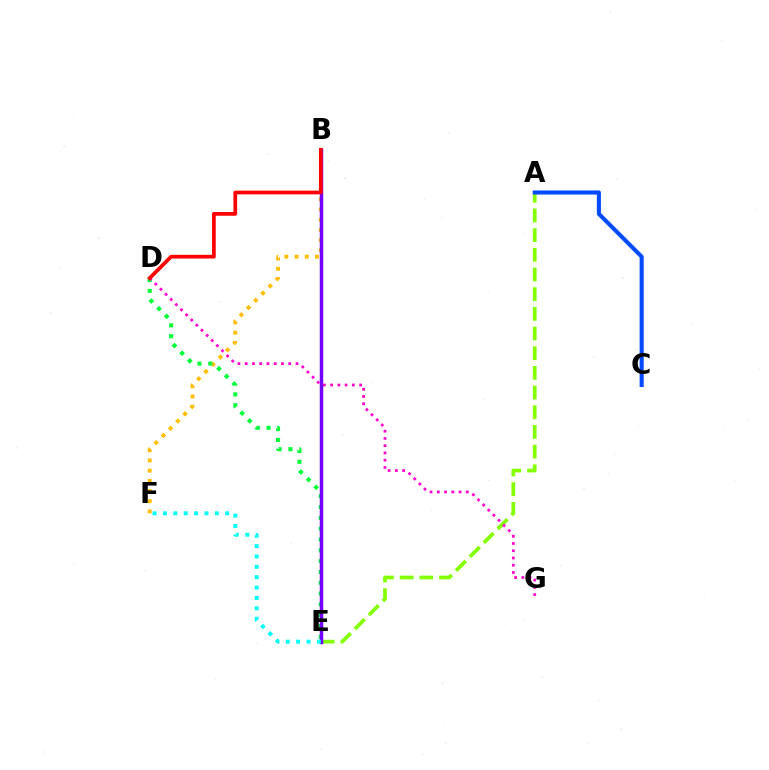{('A', 'E'): [{'color': '#84ff00', 'line_style': 'dashed', 'thickness': 2.67}], ('B', 'F'): [{'color': '#ffbd00', 'line_style': 'dotted', 'thickness': 2.77}], ('A', 'C'): [{'color': '#004bff', 'line_style': 'solid', 'thickness': 2.93}], ('D', 'E'): [{'color': '#00ff39', 'line_style': 'dotted', 'thickness': 2.94}], ('D', 'G'): [{'color': '#ff00cf', 'line_style': 'dotted', 'thickness': 1.97}], ('B', 'E'): [{'color': '#7200ff', 'line_style': 'solid', 'thickness': 2.5}], ('B', 'D'): [{'color': '#ff0000', 'line_style': 'solid', 'thickness': 2.68}], ('E', 'F'): [{'color': '#00fff6', 'line_style': 'dotted', 'thickness': 2.82}]}